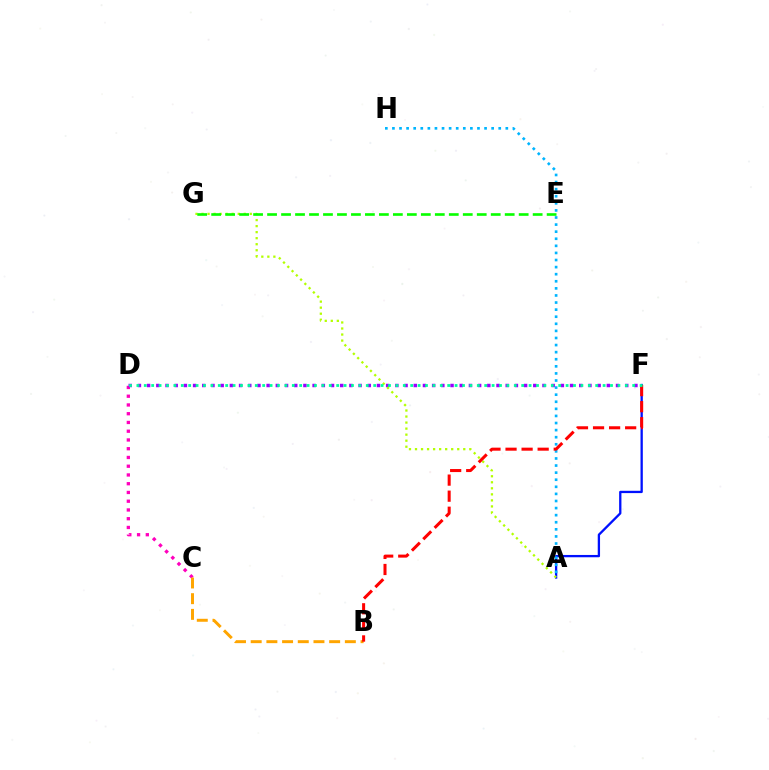{('C', 'D'): [{'color': '#ff00bd', 'line_style': 'dotted', 'thickness': 2.38}], ('D', 'F'): [{'color': '#9b00ff', 'line_style': 'dotted', 'thickness': 2.5}, {'color': '#00ff9d', 'line_style': 'dotted', 'thickness': 2.01}], ('A', 'F'): [{'color': '#0010ff', 'line_style': 'solid', 'thickness': 1.66}], ('B', 'C'): [{'color': '#ffa500', 'line_style': 'dashed', 'thickness': 2.13}], ('A', 'H'): [{'color': '#00b5ff', 'line_style': 'dotted', 'thickness': 1.93}], ('A', 'G'): [{'color': '#b3ff00', 'line_style': 'dotted', 'thickness': 1.64}], ('E', 'G'): [{'color': '#08ff00', 'line_style': 'dashed', 'thickness': 1.9}], ('B', 'F'): [{'color': '#ff0000', 'line_style': 'dashed', 'thickness': 2.18}]}